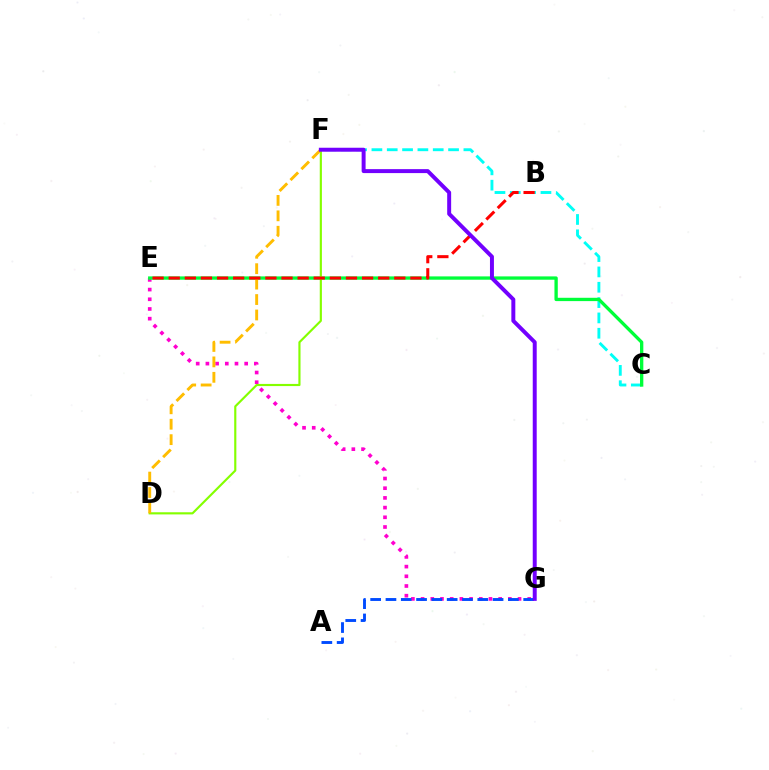{('E', 'G'): [{'color': '#ff00cf', 'line_style': 'dotted', 'thickness': 2.63}], ('C', 'F'): [{'color': '#00fff6', 'line_style': 'dashed', 'thickness': 2.08}], ('C', 'E'): [{'color': '#00ff39', 'line_style': 'solid', 'thickness': 2.39}], ('D', 'F'): [{'color': '#84ff00', 'line_style': 'solid', 'thickness': 1.55}, {'color': '#ffbd00', 'line_style': 'dashed', 'thickness': 2.1}], ('A', 'G'): [{'color': '#004bff', 'line_style': 'dashed', 'thickness': 2.08}], ('B', 'E'): [{'color': '#ff0000', 'line_style': 'dashed', 'thickness': 2.19}], ('F', 'G'): [{'color': '#7200ff', 'line_style': 'solid', 'thickness': 2.85}]}